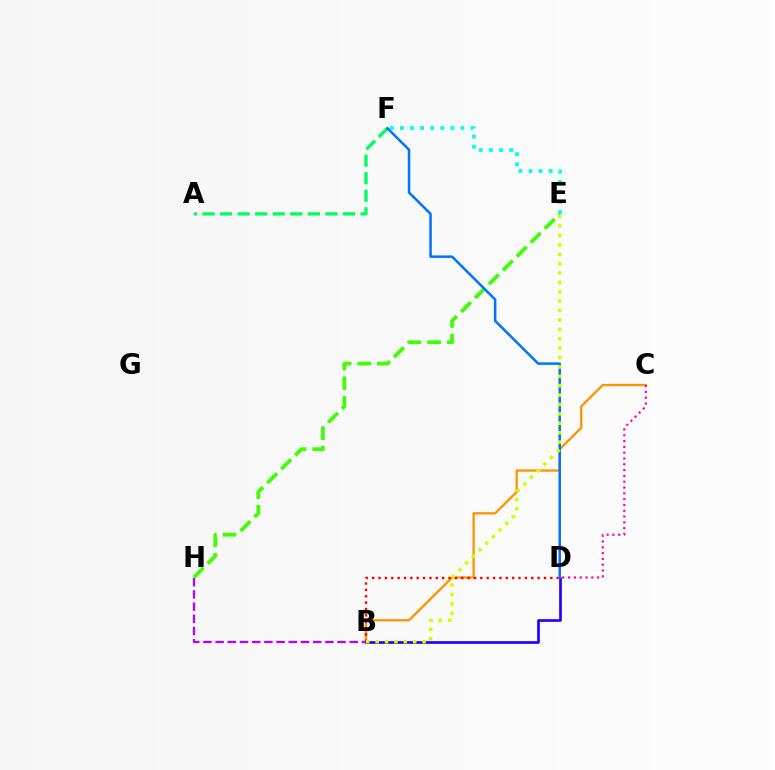{('B', 'C'): [{'color': '#ff9400', 'line_style': 'solid', 'thickness': 1.68}], ('A', 'F'): [{'color': '#00ff5c', 'line_style': 'dashed', 'thickness': 2.39}], ('B', 'D'): [{'color': '#ff0000', 'line_style': 'dotted', 'thickness': 1.73}, {'color': '#2500ff', 'line_style': 'solid', 'thickness': 1.94}], ('E', 'H'): [{'color': '#3dff00', 'line_style': 'dashed', 'thickness': 2.67}], ('D', 'F'): [{'color': '#0074ff', 'line_style': 'solid', 'thickness': 1.81}], ('E', 'F'): [{'color': '#00fff6', 'line_style': 'dotted', 'thickness': 2.74}], ('C', 'D'): [{'color': '#ff00ac', 'line_style': 'dotted', 'thickness': 1.58}], ('B', 'H'): [{'color': '#b900ff', 'line_style': 'dashed', 'thickness': 1.66}], ('B', 'E'): [{'color': '#d1ff00', 'line_style': 'dotted', 'thickness': 2.55}]}